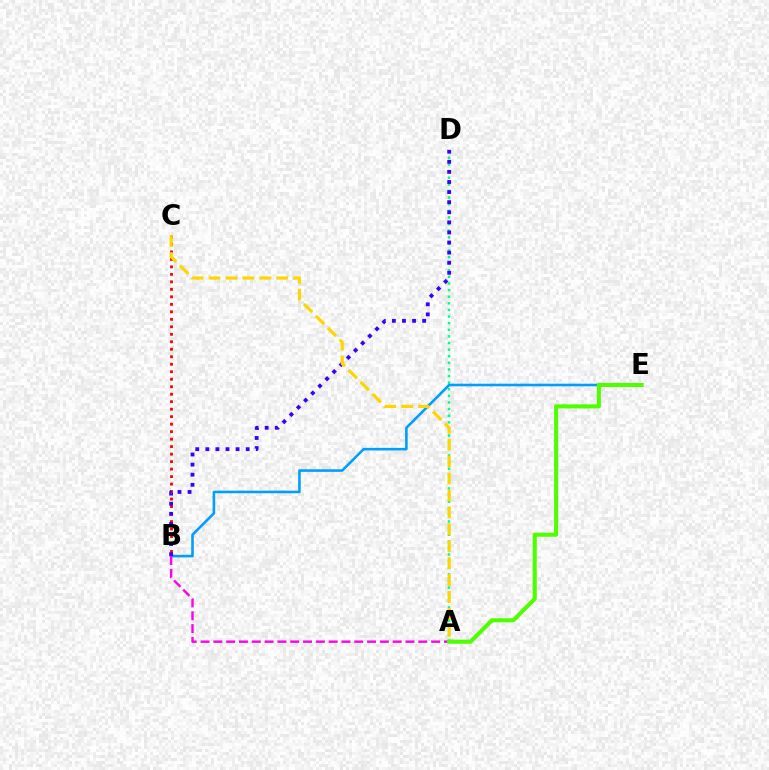{('A', 'D'): [{'color': '#00ff86', 'line_style': 'dotted', 'thickness': 1.8}], ('B', 'E'): [{'color': '#009eff', 'line_style': 'solid', 'thickness': 1.87}], ('A', 'B'): [{'color': '#ff00ed', 'line_style': 'dashed', 'thickness': 1.74}], ('B', 'C'): [{'color': '#ff0000', 'line_style': 'dotted', 'thickness': 2.04}], ('A', 'E'): [{'color': '#4fff00', 'line_style': 'solid', 'thickness': 2.94}], ('B', 'D'): [{'color': '#3700ff', 'line_style': 'dotted', 'thickness': 2.74}], ('A', 'C'): [{'color': '#ffd500', 'line_style': 'dashed', 'thickness': 2.3}]}